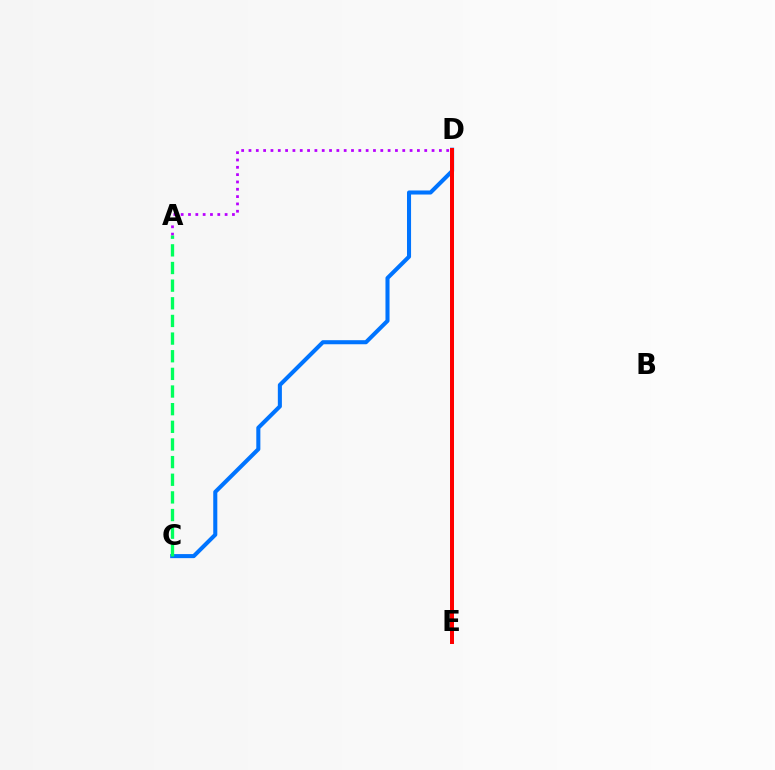{('C', 'D'): [{'color': '#0074ff', 'line_style': 'solid', 'thickness': 2.92}], ('D', 'E'): [{'color': '#d1ff00', 'line_style': 'dotted', 'thickness': 2.74}, {'color': '#ff0000', 'line_style': 'solid', 'thickness': 2.87}], ('A', 'D'): [{'color': '#b900ff', 'line_style': 'dotted', 'thickness': 1.99}], ('A', 'C'): [{'color': '#00ff5c', 'line_style': 'dashed', 'thickness': 2.4}]}